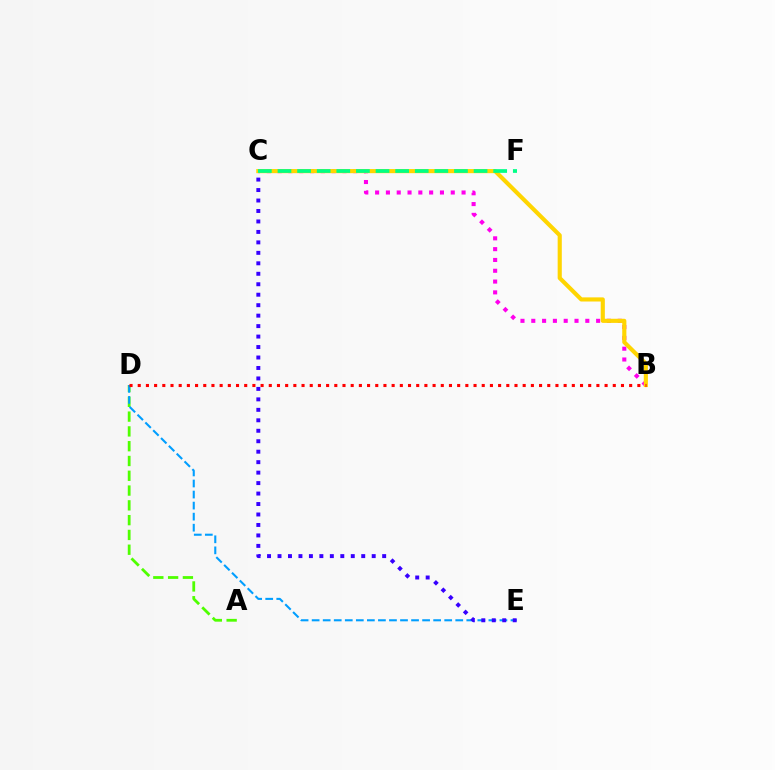{('B', 'C'): [{'color': '#ff00ed', 'line_style': 'dotted', 'thickness': 2.94}, {'color': '#ffd500', 'line_style': 'solid', 'thickness': 2.97}], ('A', 'D'): [{'color': '#4fff00', 'line_style': 'dashed', 'thickness': 2.01}], ('D', 'E'): [{'color': '#009eff', 'line_style': 'dashed', 'thickness': 1.5}], ('C', 'F'): [{'color': '#00ff86', 'line_style': 'dashed', 'thickness': 2.66}], ('C', 'E'): [{'color': '#3700ff', 'line_style': 'dotted', 'thickness': 2.84}], ('B', 'D'): [{'color': '#ff0000', 'line_style': 'dotted', 'thickness': 2.23}]}